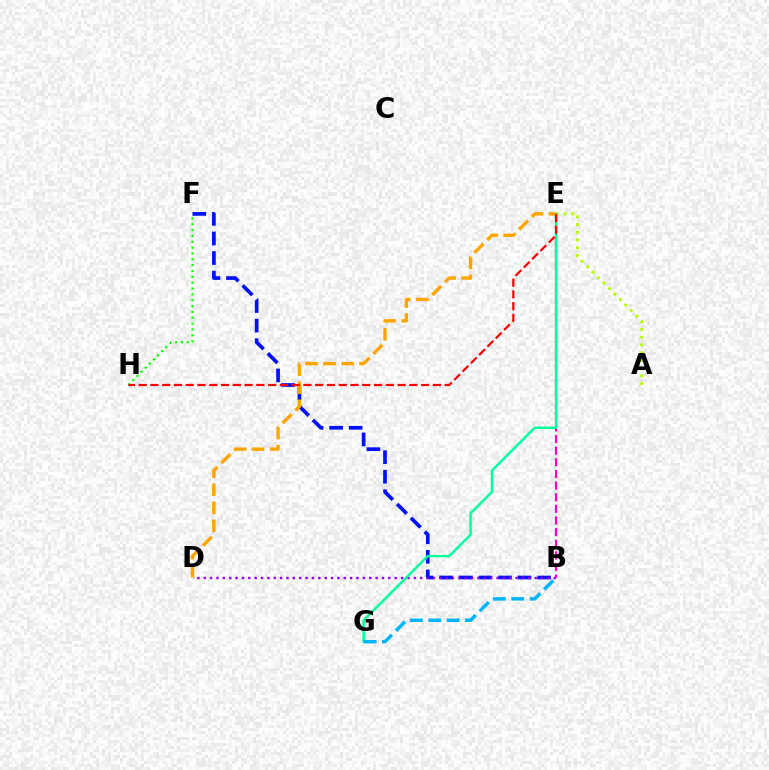{('F', 'H'): [{'color': '#08ff00', 'line_style': 'dotted', 'thickness': 1.59}], ('B', 'F'): [{'color': '#0010ff', 'line_style': 'dashed', 'thickness': 2.66}], ('A', 'E'): [{'color': '#b3ff00', 'line_style': 'dotted', 'thickness': 2.1}], ('B', 'D'): [{'color': '#9b00ff', 'line_style': 'dotted', 'thickness': 1.73}], ('B', 'E'): [{'color': '#ff00bd', 'line_style': 'dashed', 'thickness': 1.58}], ('E', 'G'): [{'color': '#00ff9d', 'line_style': 'solid', 'thickness': 1.78}], ('B', 'G'): [{'color': '#00b5ff', 'line_style': 'dashed', 'thickness': 2.5}], ('D', 'E'): [{'color': '#ffa500', 'line_style': 'dashed', 'thickness': 2.45}], ('E', 'H'): [{'color': '#ff0000', 'line_style': 'dashed', 'thickness': 1.6}]}